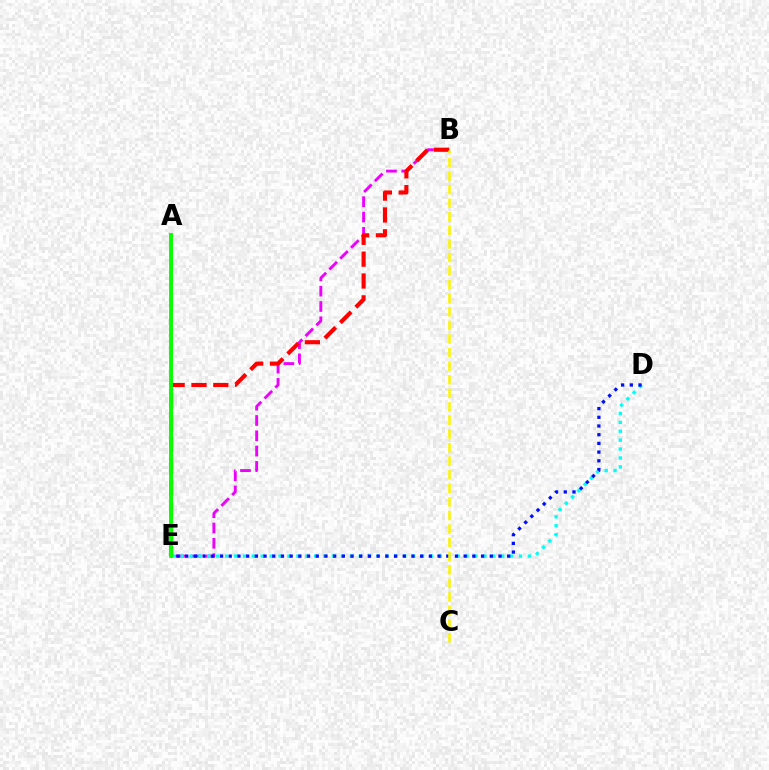{('B', 'E'): [{'color': '#ee00ff', 'line_style': 'dashed', 'thickness': 2.08}, {'color': '#ff0000', 'line_style': 'dashed', 'thickness': 2.97}], ('D', 'E'): [{'color': '#00fff6', 'line_style': 'dotted', 'thickness': 2.42}, {'color': '#0010ff', 'line_style': 'dotted', 'thickness': 2.36}], ('A', 'E'): [{'color': '#08ff00', 'line_style': 'solid', 'thickness': 2.82}], ('B', 'C'): [{'color': '#fcf500', 'line_style': 'dashed', 'thickness': 1.84}]}